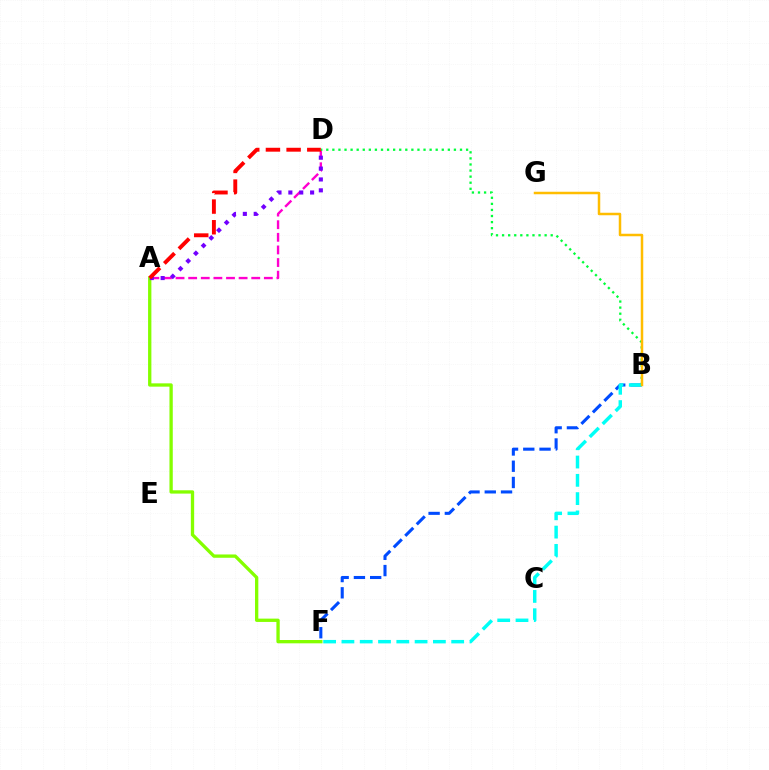{('A', 'F'): [{'color': '#84ff00', 'line_style': 'solid', 'thickness': 2.38}], ('B', 'F'): [{'color': '#004bff', 'line_style': 'dashed', 'thickness': 2.21}, {'color': '#00fff6', 'line_style': 'dashed', 'thickness': 2.49}], ('A', 'D'): [{'color': '#ff00cf', 'line_style': 'dashed', 'thickness': 1.71}, {'color': '#7200ff', 'line_style': 'dotted', 'thickness': 2.96}, {'color': '#ff0000', 'line_style': 'dashed', 'thickness': 2.81}], ('B', 'D'): [{'color': '#00ff39', 'line_style': 'dotted', 'thickness': 1.65}], ('B', 'G'): [{'color': '#ffbd00', 'line_style': 'solid', 'thickness': 1.8}]}